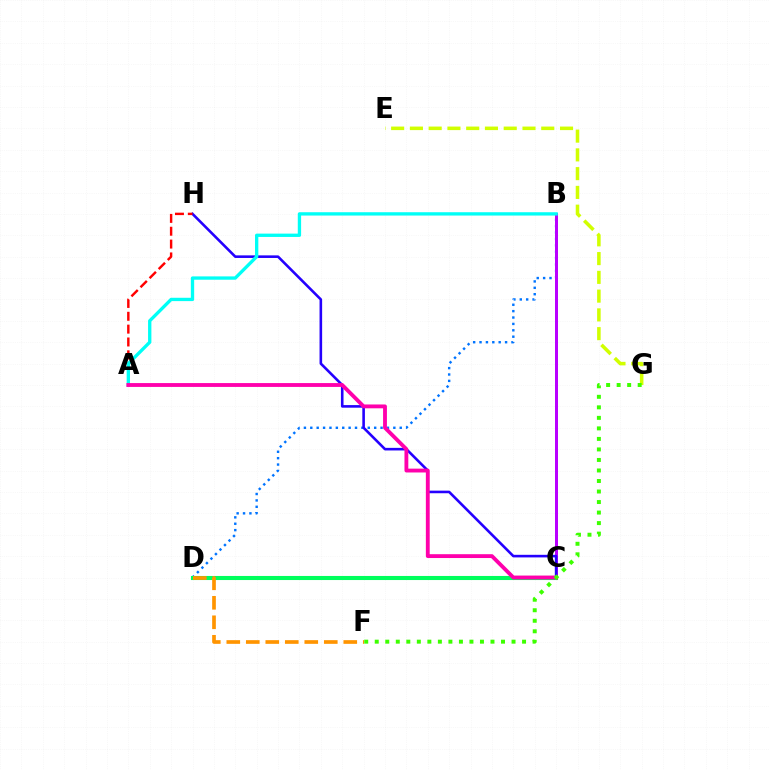{('B', 'D'): [{'color': '#0074ff', 'line_style': 'dotted', 'thickness': 1.74}], ('B', 'C'): [{'color': '#b900ff', 'line_style': 'solid', 'thickness': 2.16}], ('E', 'G'): [{'color': '#d1ff00', 'line_style': 'dashed', 'thickness': 2.55}], ('C', 'H'): [{'color': '#2500ff', 'line_style': 'solid', 'thickness': 1.87}], ('C', 'D'): [{'color': '#00ff5c', 'line_style': 'solid', 'thickness': 2.94}], ('A', 'H'): [{'color': '#ff0000', 'line_style': 'dashed', 'thickness': 1.75}], ('A', 'B'): [{'color': '#00fff6', 'line_style': 'solid', 'thickness': 2.4}], ('A', 'C'): [{'color': '#ff00ac', 'line_style': 'solid', 'thickness': 2.77}], ('F', 'G'): [{'color': '#3dff00', 'line_style': 'dotted', 'thickness': 2.86}], ('D', 'F'): [{'color': '#ff9400', 'line_style': 'dashed', 'thickness': 2.65}]}